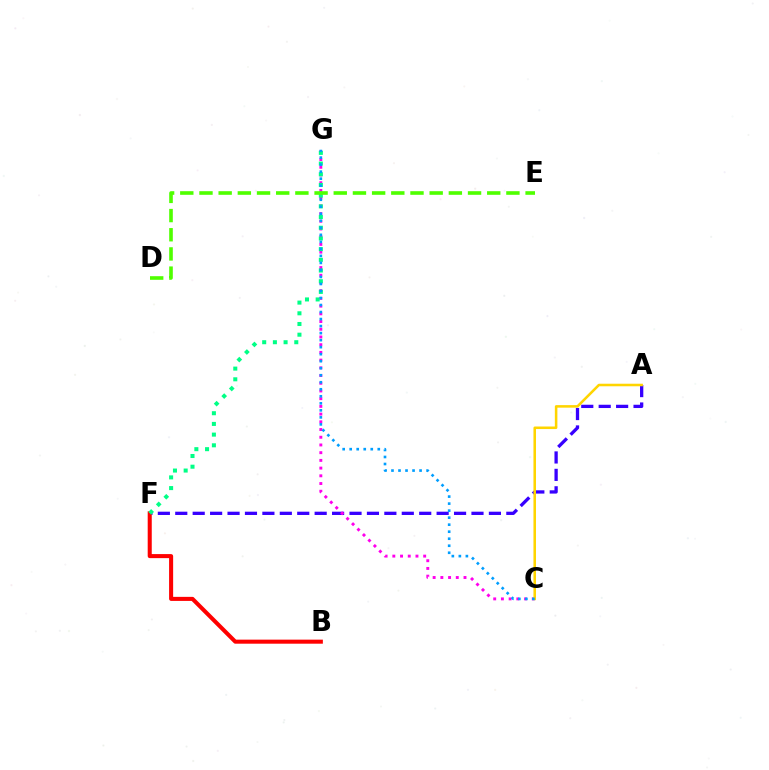{('A', 'F'): [{'color': '#3700ff', 'line_style': 'dashed', 'thickness': 2.37}], ('C', 'G'): [{'color': '#ff00ed', 'line_style': 'dotted', 'thickness': 2.1}, {'color': '#009eff', 'line_style': 'dotted', 'thickness': 1.91}], ('B', 'F'): [{'color': '#ff0000', 'line_style': 'solid', 'thickness': 2.92}], ('A', 'C'): [{'color': '#ffd500', 'line_style': 'solid', 'thickness': 1.83}], ('F', 'G'): [{'color': '#00ff86', 'line_style': 'dotted', 'thickness': 2.91}], ('D', 'E'): [{'color': '#4fff00', 'line_style': 'dashed', 'thickness': 2.61}]}